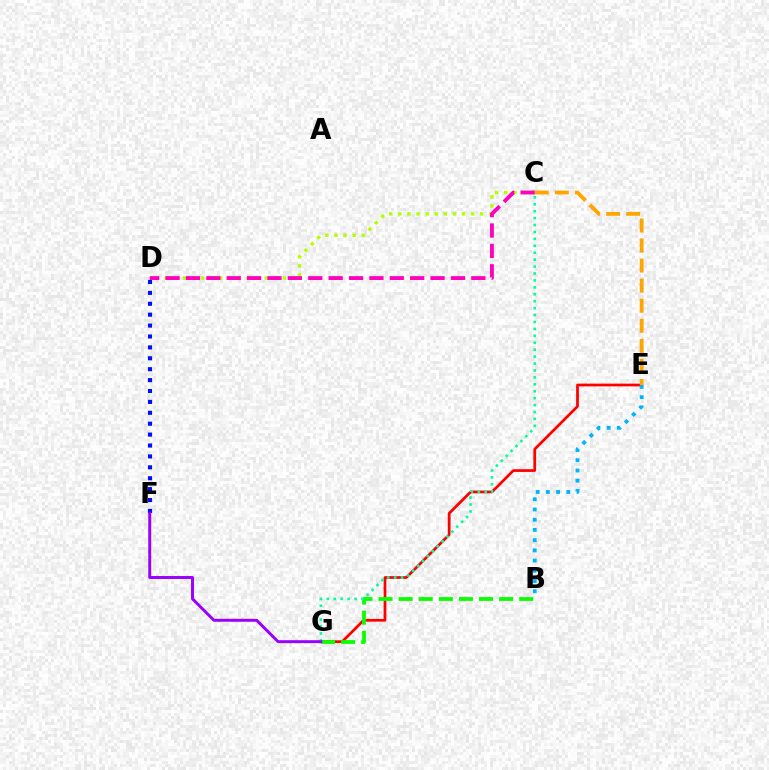{('E', 'G'): [{'color': '#ff0000', 'line_style': 'solid', 'thickness': 1.97}], ('B', 'G'): [{'color': '#08ff00', 'line_style': 'dashed', 'thickness': 2.73}], ('C', 'D'): [{'color': '#b3ff00', 'line_style': 'dotted', 'thickness': 2.47}, {'color': '#ff00bd', 'line_style': 'dashed', 'thickness': 2.77}], ('C', 'E'): [{'color': '#ffa500', 'line_style': 'dashed', 'thickness': 2.73}], ('D', 'F'): [{'color': '#0010ff', 'line_style': 'dotted', 'thickness': 2.96}], ('C', 'G'): [{'color': '#00ff9d', 'line_style': 'dotted', 'thickness': 1.88}], ('F', 'G'): [{'color': '#9b00ff', 'line_style': 'solid', 'thickness': 2.13}], ('B', 'E'): [{'color': '#00b5ff', 'line_style': 'dotted', 'thickness': 2.78}]}